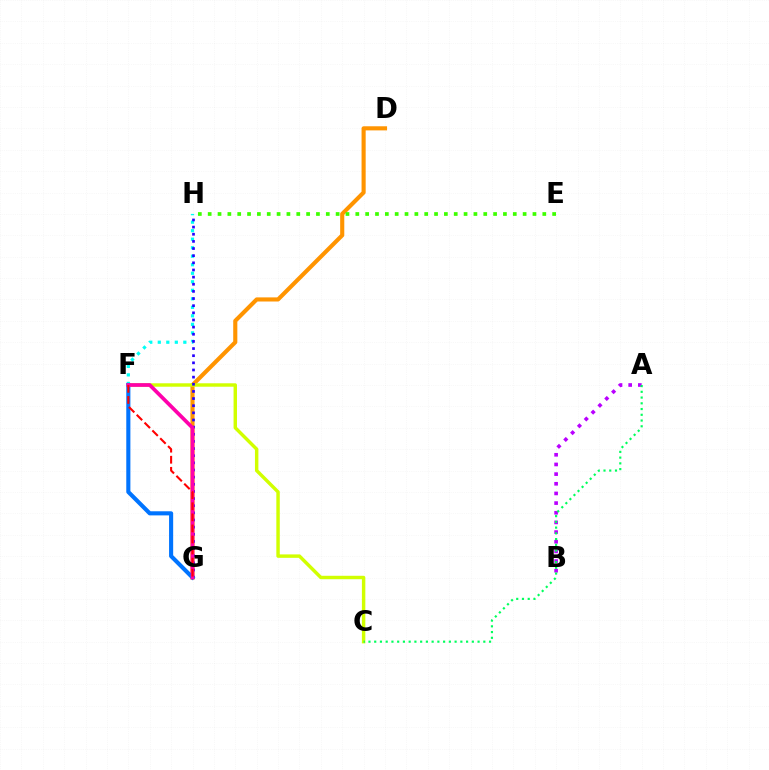{('F', 'H'): [{'color': '#00fff6', 'line_style': 'dotted', 'thickness': 2.31}], ('D', 'G'): [{'color': '#ff9400', 'line_style': 'solid', 'thickness': 2.96}], ('C', 'F'): [{'color': '#d1ff00', 'line_style': 'solid', 'thickness': 2.47}], ('E', 'H'): [{'color': '#3dff00', 'line_style': 'dotted', 'thickness': 2.67}], ('A', 'B'): [{'color': '#b900ff', 'line_style': 'dotted', 'thickness': 2.62}], ('G', 'H'): [{'color': '#2500ff', 'line_style': 'dotted', 'thickness': 1.94}], ('F', 'G'): [{'color': '#0074ff', 'line_style': 'solid', 'thickness': 2.96}, {'color': '#ff00ac', 'line_style': 'solid', 'thickness': 2.67}, {'color': '#ff0000', 'line_style': 'dashed', 'thickness': 1.5}], ('A', 'C'): [{'color': '#00ff5c', 'line_style': 'dotted', 'thickness': 1.56}]}